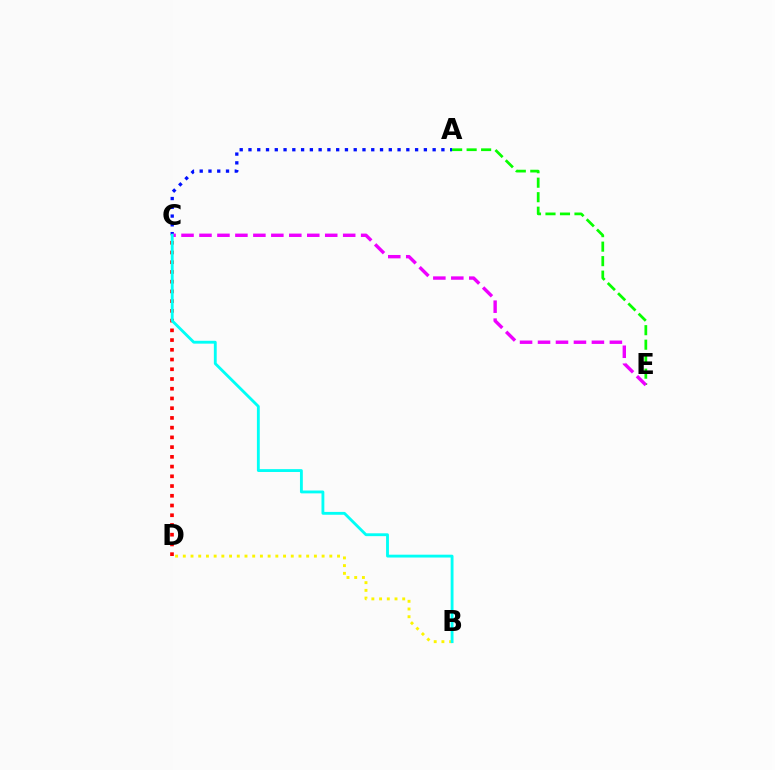{('A', 'E'): [{'color': '#08ff00', 'line_style': 'dashed', 'thickness': 1.97}], ('A', 'C'): [{'color': '#0010ff', 'line_style': 'dotted', 'thickness': 2.38}], ('B', 'D'): [{'color': '#fcf500', 'line_style': 'dotted', 'thickness': 2.1}], ('C', 'D'): [{'color': '#ff0000', 'line_style': 'dotted', 'thickness': 2.64}], ('C', 'E'): [{'color': '#ee00ff', 'line_style': 'dashed', 'thickness': 2.44}], ('B', 'C'): [{'color': '#00fff6', 'line_style': 'solid', 'thickness': 2.05}]}